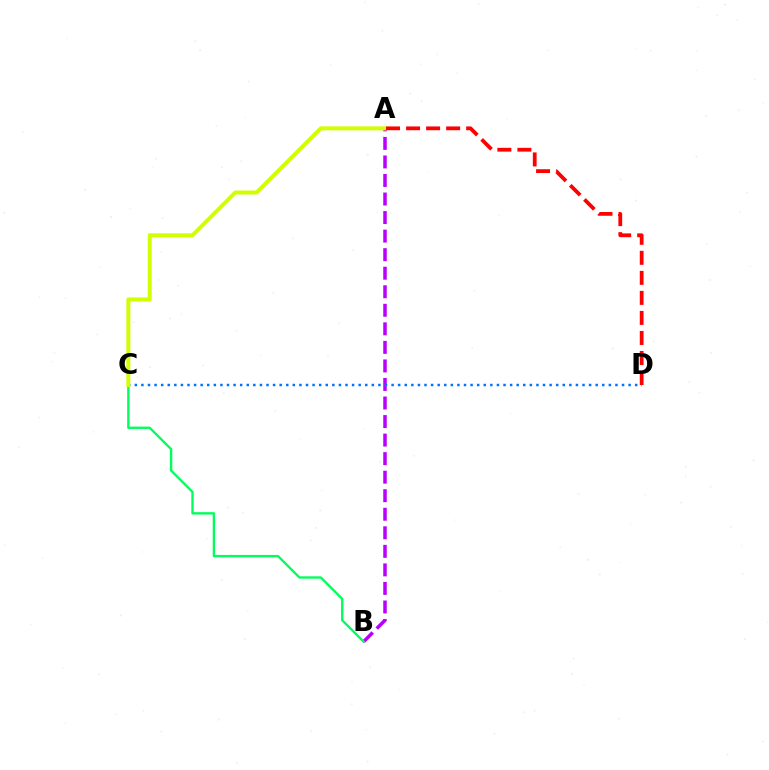{('A', 'B'): [{'color': '#b900ff', 'line_style': 'dashed', 'thickness': 2.52}], ('C', 'D'): [{'color': '#0074ff', 'line_style': 'dotted', 'thickness': 1.79}], ('B', 'C'): [{'color': '#00ff5c', 'line_style': 'solid', 'thickness': 1.7}], ('A', 'C'): [{'color': '#d1ff00', 'line_style': 'solid', 'thickness': 2.87}], ('A', 'D'): [{'color': '#ff0000', 'line_style': 'dashed', 'thickness': 2.72}]}